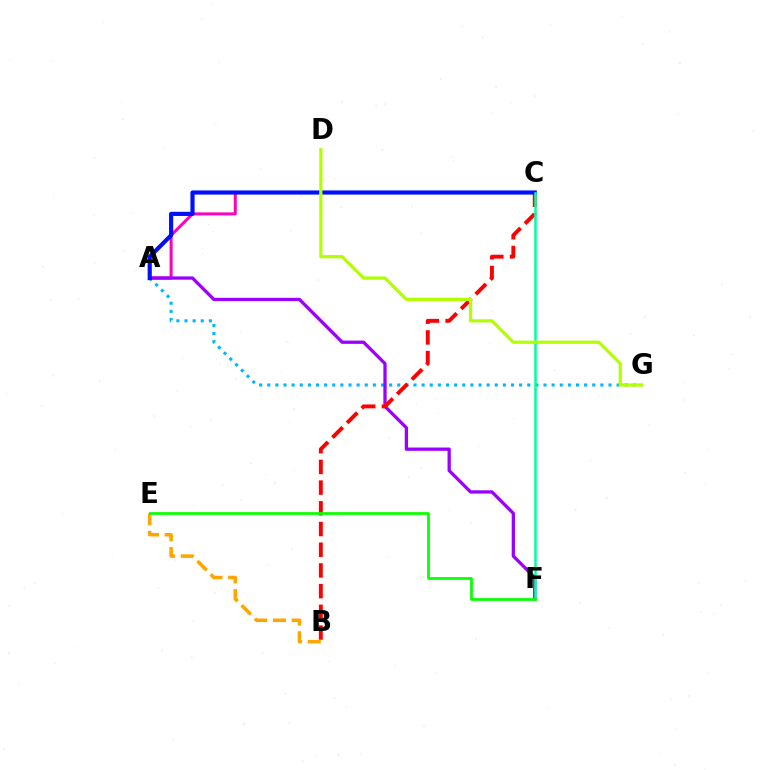{('A', 'G'): [{'color': '#00b5ff', 'line_style': 'dotted', 'thickness': 2.21}], ('A', 'C'): [{'color': '#ff00bd', 'line_style': 'solid', 'thickness': 2.16}, {'color': '#0010ff', 'line_style': 'solid', 'thickness': 2.99}], ('A', 'F'): [{'color': '#9b00ff', 'line_style': 'solid', 'thickness': 2.36}], ('B', 'C'): [{'color': '#ff0000', 'line_style': 'dashed', 'thickness': 2.81}], ('C', 'F'): [{'color': '#00ff9d', 'line_style': 'solid', 'thickness': 1.82}], ('B', 'E'): [{'color': '#ffa500', 'line_style': 'dashed', 'thickness': 2.55}], ('D', 'G'): [{'color': '#b3ff00', 'line_style': 'solid', 'thickness': 2.32}], ('E', 'F'): [{'color': '#08ff00', 'line_style': 'solid', 'thickness': 1.96}]}